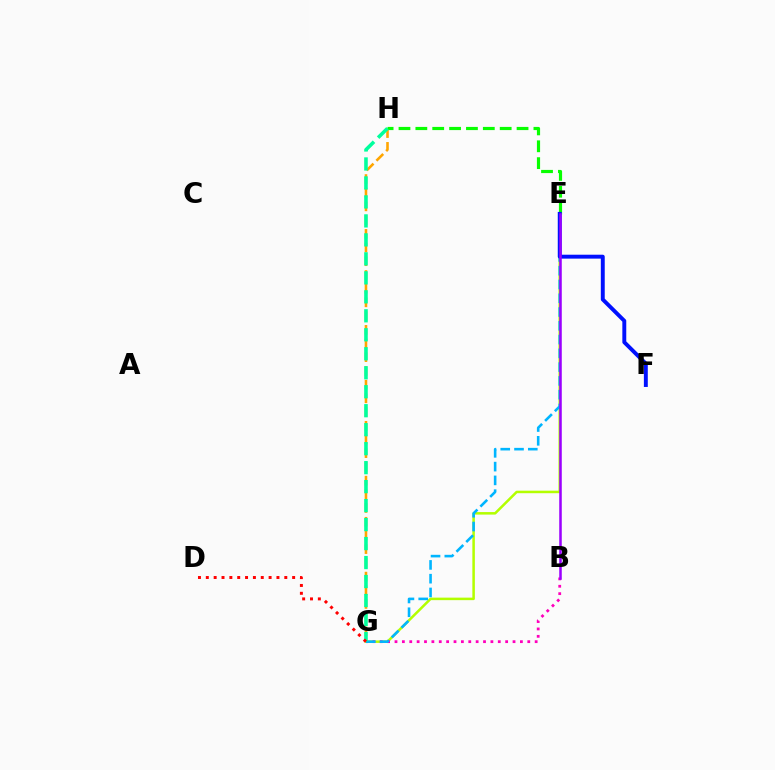{('E', 'G'): [{'color': '#b3ff00', 'line_style': 'solid', 'thickness': 1.81}, {'color': '#00b5ff', 'line_style': 'dashed', 'thickness': 1.87}], ('G', 'H'): [{'color': '#ffa500', 'line_style': 'dashed', 'thickness': 1.86}, {'color': '#00ff9d', 'line_style': 'dashed', 'thickness': 2.58}], ('B', 'G'): [{'color': '#ff00bd', 'line_style': 'dotted', 'thickness': 2.0}], ('E', 'H'): [{'color': '#08ff00', 'line_style': 'dashed', 'thickness': 2.29}], ('E', 'F'): [{'color': '#0010ff', 'line_style': 'solid', 'thickness': 2.82}], ('B', 'E'): [{'color': '#9b00ff', 'line_style': 'solid', 'thickness': 1.82}], ('D', 'G'): [{'color': '#ff0000', 'line_style': 'dotted', 'thickness': 2.13}]}